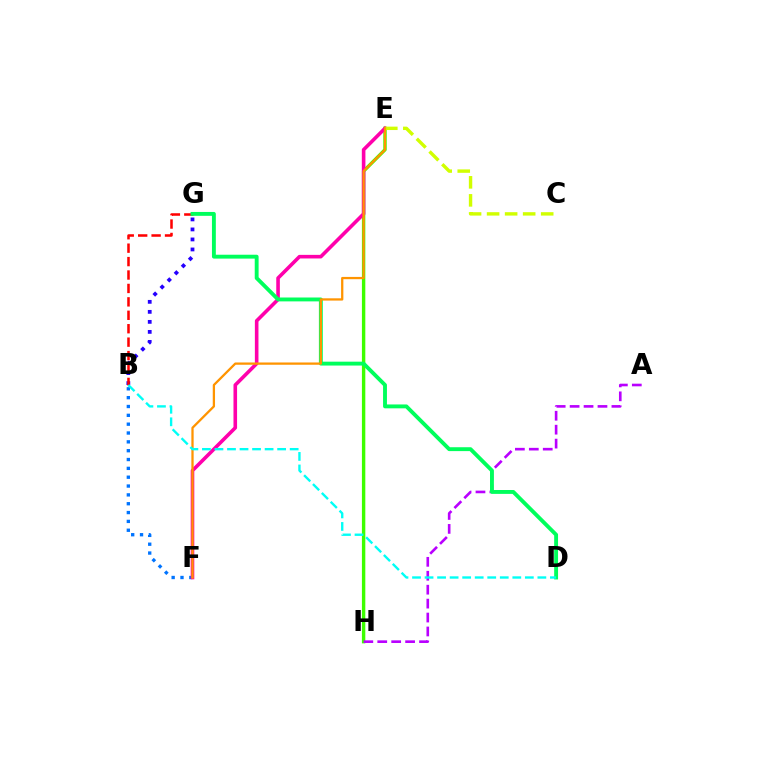{('B', 'F'): [{'color': '#0074ff', 'line_style': 'dotted', 'thickness': 2.4}], ('E', 'H'): [{'color': '#3dff00', 'line_style': 'solid', 'thickness': 2.45}], ('E', 'F'): [{'color': '#ff00ac', 'line_style': 'solid', 'thickness': 2.59}, {'color': '#ff9400', 'line_style': 'solid', 'thickness': 1.64}], ('B', 'G'): [{'color': '#2500ff', 'line_style': 'dotted', 'thickness': 2.72}, {'color': '#ff0000', 'line_style': 'dashed', 'thickness': 1.82}], ('A', 'H'): [{'color': '#b900ff', 'line_style': 'dashed', 'thickness': 1.89}], ('D', 'G'): [{'color': '#00ff5c', 'line_style': 'solid', 'thickness': 2.79}], ('C', 'E'): [{'color': '#d1ff00', 'line_style': 'dashed', 'thickness': 2.45}], ('B', 'D'): [{'color': '#00fff6', 'line_style': 'dashed', 'thickness': 1.7}]}